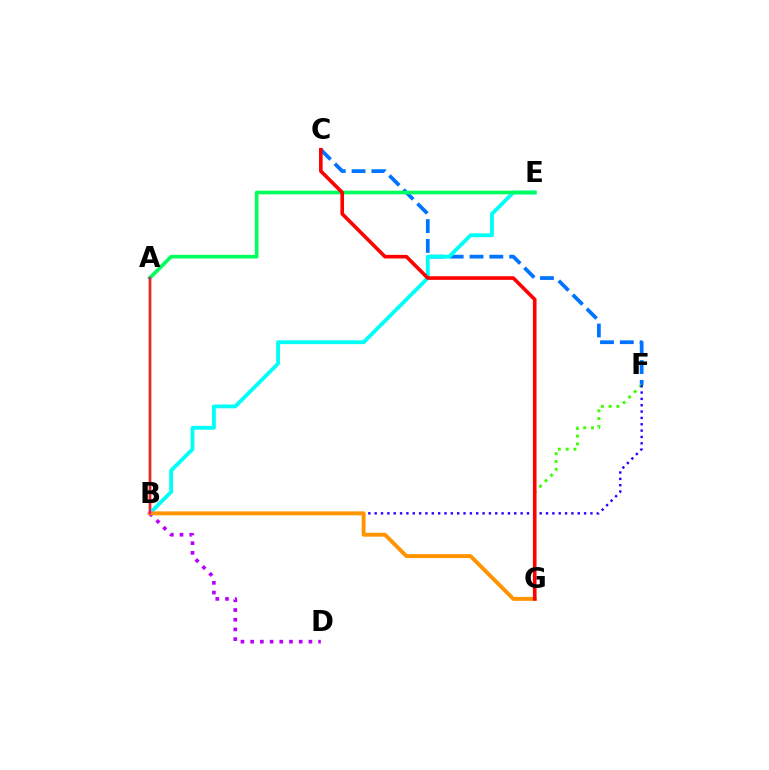{('A', 'B'): [{'color': '#d1ff00', 'line_style': 'solid', 'thickness': 2.8}, {'color': '#ff00ac', 'line_style': 'solid', 'thickness': 1.66}], ('C', 'F'): [{'color': '#0074ff', 'line_style': 'dashed', 'thickness': 2.69}], ('B', 'E'): [{'color': '#00fff6', 'line_style': 'solid', 'thickness': 2.76}], ('F', 'G'): [{'color': '#3dff00', 'line_style': 'dotted', 'thickness': 2.12}], ('B', 'F'): [{'color': '#2500ff', 'line_style': 'dotted', 'thickness': 1.72}], ('A', 'E'): [{'color': '#00ff5c', 'line_style': 'solid', 'thickness': 2.63}], ('B', 'D'): [{'color': '#b900ff', 'line_style': 'dotted', 'thickness': 2.64}], ('B', 'G'): [{'color': '#ff9400', 'line_style': 'solid', 'thickness': 2.81}], ('C', 'G'): [{'color': '#ff0000', 'line_style': 'solid', 'thickness': 2.6}]}